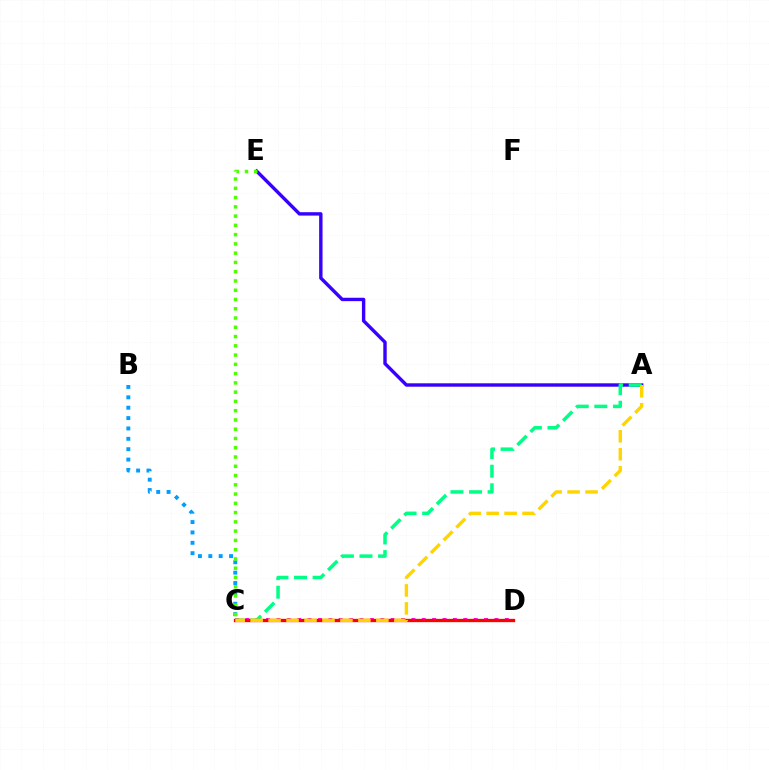{('A', 'E'): [{'color': '#3700ff', 'line_style': 'solid', 'thickness': 2.45}], ('C', 'D'): [{'color': '#ff00ed', 'line_style': 'dotted', 'thickness': 2.82}, {'color': '#ff0000', 'line_style': 'solid', 'thickness': 2.39}], ('A', 'C'): [{'color': '#00ff86', 'line_style': 'dashed', 'thickness': 2.52}, {'color': '#ffd500', 'line_style': 'dashed', 'thickness': 2.44}], ('B', 'C'): [{'color': '#009eff', 'line_style': 'dotted', 'thickness': 2.82}], ('C', 'E'): [{'color': '#4fff00', 'line_style': 'dotted', 'thickness': 2.52}]}